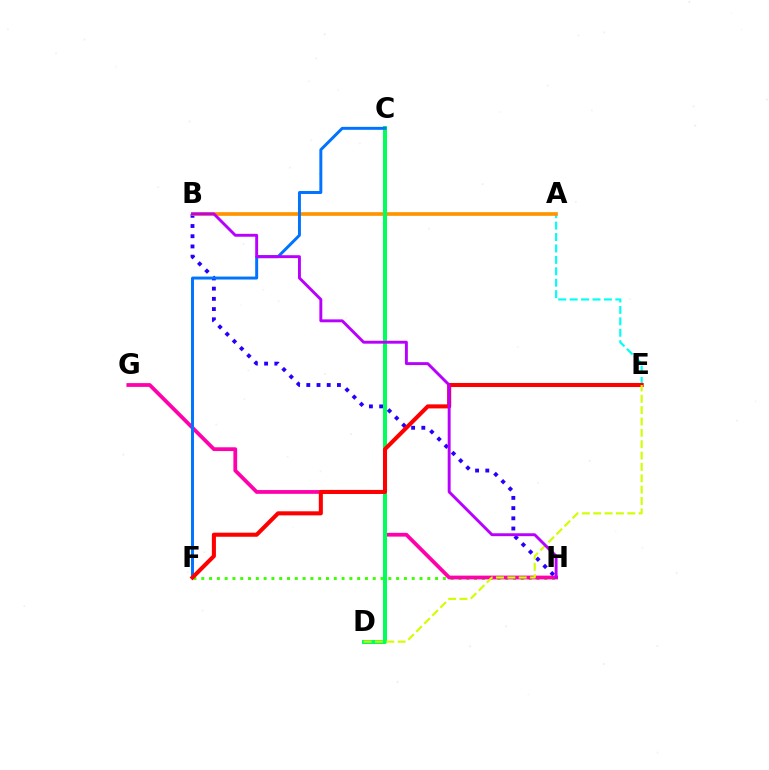{('A', 'E'): [{'color': '#00fff6', 'line_style': 'dashed', 'thickness': 1.55}], ('B', 'H'): [{'color': '#2500ff', 'line_style': 'dotted', 'thickness': 2.77}, {'color': '#b900ff', 'line_style': 'solid', 'thickness': 2.1}], ('F', 'H'): [{'color': '#3dff00', 'line_style': 'dotted', 'thickness': 2.12}], ('A', 'B'): [{'color': '#ff9400', 'line_style': 'solid', 'thickness': 2.64}], ('G', 'H'): [{'color': '#ff00ac', 'line_style': 'solid', 'thickness': 2.72}], ('C', 'D'): [{'color': '#00ff5c', 'line_style': 'solid', 'thickness': 2.88}], ('C', 'F'): [{'color': '#0074ff', 'line_style': 'solid', 'thickness': 2.13}], ('E', 'F'): [{'color': '#ff0000', 'line_style': 'solid', 'thickness': 2.92}], ('D', 'E'): [{'color': '#d1ff00', 'line_style': 'dashed', 'thickness': 1.54}]}